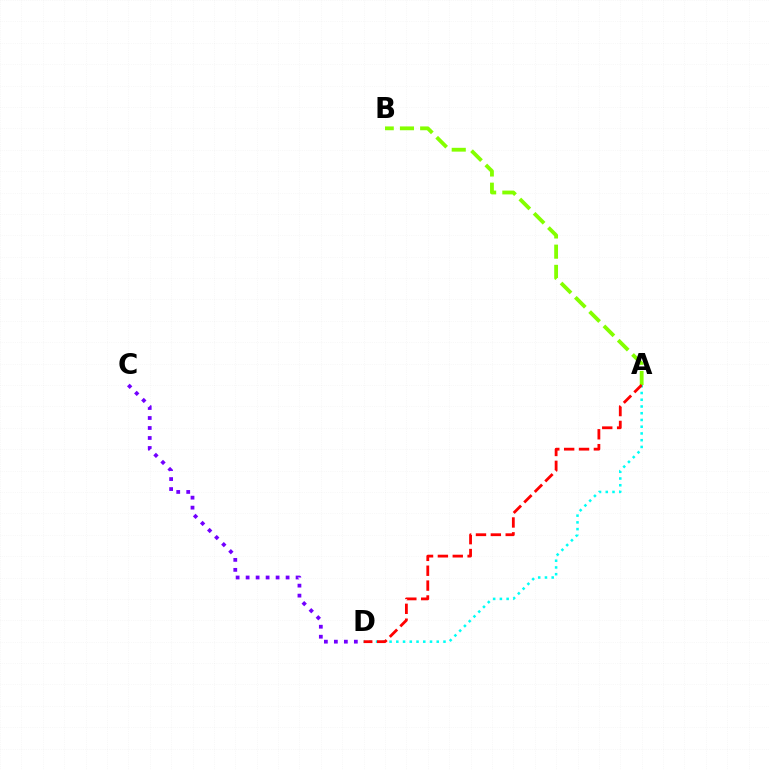{('A', 'B'): [{'color': '#84ff00', 'line_style': 'dashed', 'thickness': 2.75}], ('A', 'D'): [{'color': '#00fff6', 'line_style': 'dotted', 'thickness': 1.83}, {'color': '#ff0000', 'line_style': 'dashed', 'thickness': 2.02}], ('C', 'D'): [{'color': '#7200ff', 'line_style': 'dotted', 'thickness': 2.71}]}